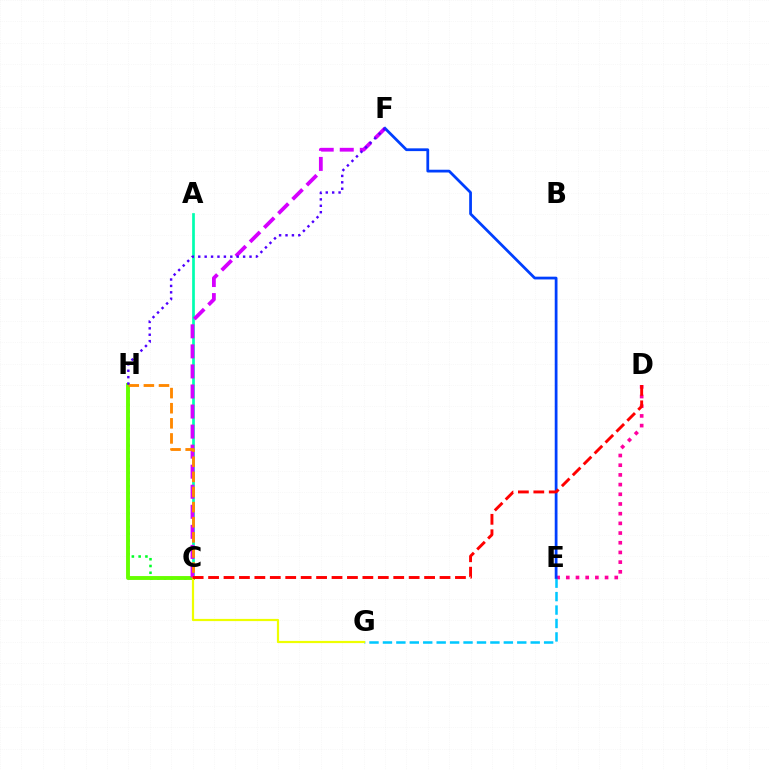{('A', 'C'): [{'color': '#00ffaf', 'line_style': 'solid', 'thickness': 1.95}], ('D', 'E'): [{'color': '#ff00a0', 'line_style': 'dotted', 'thickness': 2.63}], ('C', 'H'): [{'color': '#00ff27', 'line_style': 'dotted', 'thickness': 1.84}, {'color': '#66ff00', 'line_style': 'solid', 'thickness': 2.8}, {'color': '#ff8800', 'line_style': 'dashed', 'thickness': 2.05}], ('E', 'G'): [{'color': '#00c7ff', 'line_style': 'dashed', 'thickness': 1.82}], ('C', 'G'): [{'color': '#eeff00', 'line_style': 'solid', 'thickness': 1.59}], ('C', 'F'): [{'color': '#d600ff', 'line_style': 'dashed', 'thickness': 2.72}], ('E', 'F'): [{'color': '#003fff', 'line_style': 'solid', 'thickness': 1.99}], ('C', 'D'): [{'color': '#ff0000', 'line_style': 'dashed', 'thickness': 2.1}], ('F', 'H'): [{'color': '#4f00ff', 'line_style': 'dotted', 'thickness': 1.74}]}